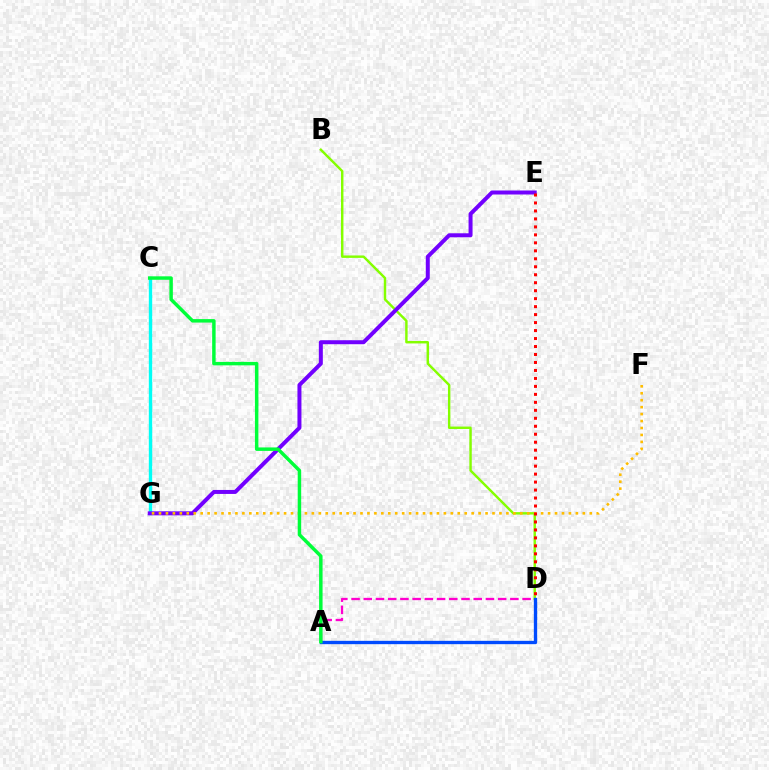{('C', 'G'): [{'color': '#00fff6', 'line_style': 'solid', 'thickness': 2.42}], ('B', 'D'): [{'color': '#84ff00', 'line_style': 'solid', 'thickness': 1.75}], ('A', 'D'): [{'color': '#ff00cf', 'line_style': 'dashed', 'thickness': 1.66}, {'color': '#004bff', 'line_style': 'solid', 'thickness': 2.4}], ('E', 'G'): [{'color': '#7200ff', 'line_style': 'solid', 'thickness': 2.87}], ('F', 'G'): [{'color': '#ffbd00', 'line_style': 'dotted', 'thickness': 1.89}], ('D', 'E'): [{'color': '#ff0000', 'line_style': 'dotted', 'thickness': 2.17}], ('A', 'C'): [{'color': '#00ff39', 'line_style': 'solid', 'thickness': 2.5}]}